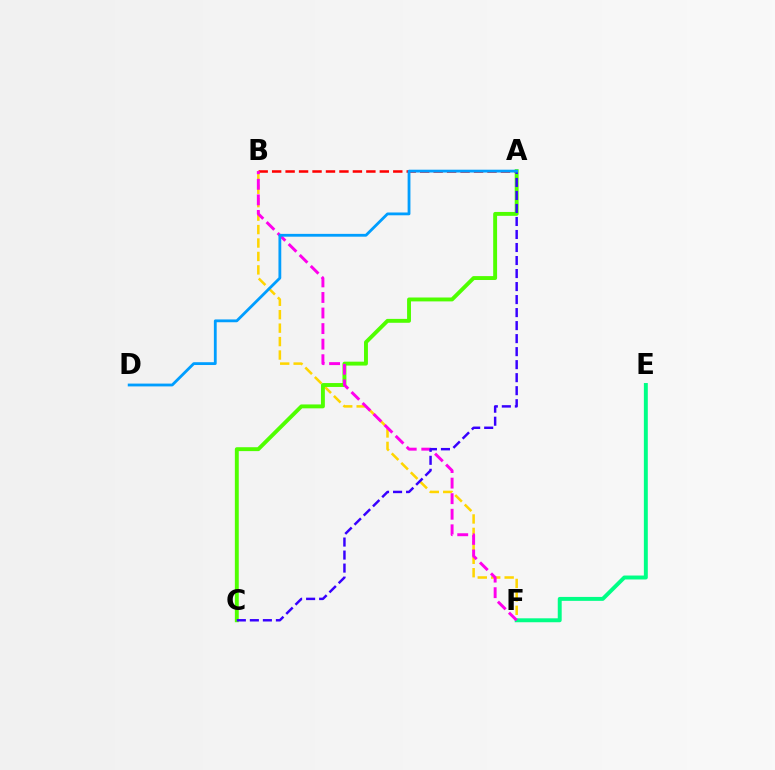{('B', 'F'): [{'color': '#ffd500', 'line_style': 'dashed', 'thickness': 1.83}, {'color': '#ff00ed', 'line_style': 'dashed', 'thickness': 2.11}], ('A', 'B'): [{'color': '#ff0000', 'line_style': 'dashed', 'thickness': 1.83}], ('A', 'C'): [{'color': '#4fff00', 'line_style': 'solid', 'thickness': 2.81}, {'color': '#3700ff', 'line_style': 'dashed', 'thickness': 1.77}], ('E', 'F'): [{'color': '#00ff86', 'line_style': 'solid', 'thickness': 2.83}], ('A', 'D'): [{'color': '#009eff', 'line_style': 'solid', 'thickness': 2.02}]}